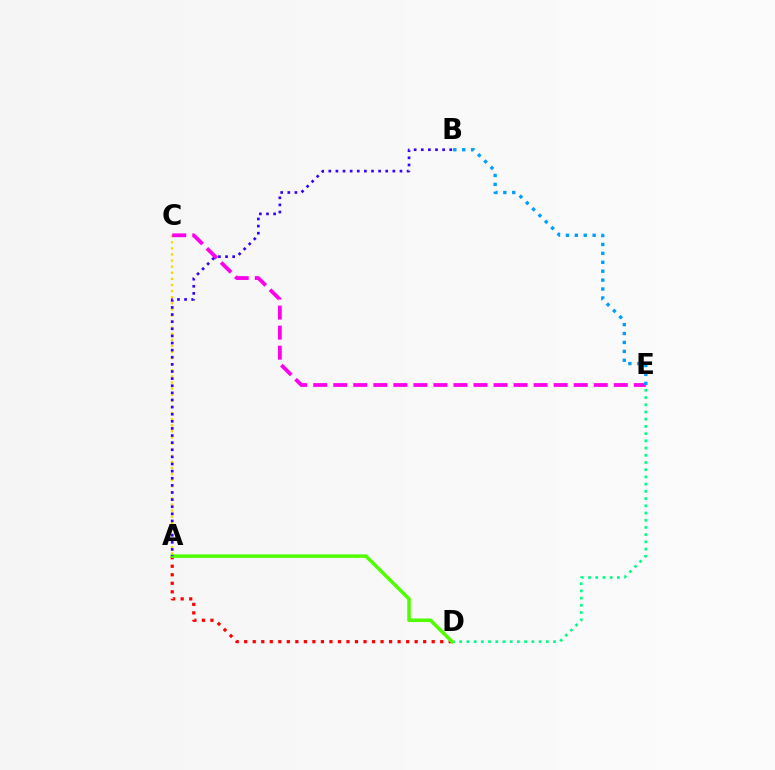{('A', 'D'): [{'color': '#ff0000', 'line_style': 'dotted', 'thickness': 2.32}, {'color': '#4fff00', 'line_style': 'solid', 'thickness': 2.54}], ('A', 'C'): [{'color': '#ffd500', 'line_style': 'dotted', 'thickness': 1.66}], ('C', 'E'): [{'color': '#ff00ed', 'line_style': 'dashed', 'thickness': 2.72}], ('D', 'E'): [{'color': '#00ff86', 'line_style': 'dotted', 'thickness': 1.96}], ('A', 'B'): [{'color': '#3700ff', 'line_style': 'dotted', 'thickness': 1.93}], ('B', 'E'): [{'color': '#009eff', 'line_style': 'dotted', 'thickness': 2.42}]}